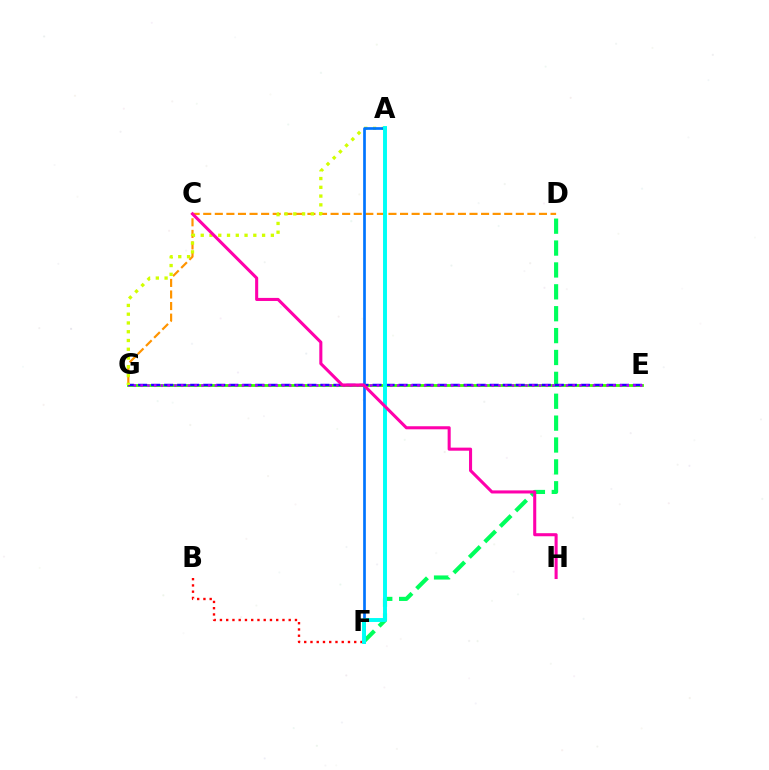{('E', 'G'): [{'color': '#3dff00', 'line_style': 'solid', 'thickness': 2.04}, {'color': '#2500ff', 'line_style': 'dashed', 'thickness': 1.77}, {'color': '#b900ff', 'line_style': 'dotted', 'thickness': 1.83}], ('D', 'F'): [{'color': '#00ff5c', 'line_style': 'dashed', 'thickness': 2.97}], ('B', 'F'): [{'color': '#ff0000', 'line_style': 'dotted', 'thickness': 1.7}], ('D', 'G'): [{'color': '#ff9400', 'line_style': 'dashed', 'thickness': 1.57}], ('A', 'G'): [{'color': '#d1ff00', 'line_style': 'dotted', 'thickness': 2.38}], ('A', 'F'): [{'color': '#0074ff', 'line_style': 'solid', 'thickness': 1.94}, {'color': '#00fff6', 'line_style': 'solid', 'thickness': 2.83}], ('C', 'H'): [{'color': '#ff00ac', 'line_style': 'solid', 'thickness': 2.21}]}